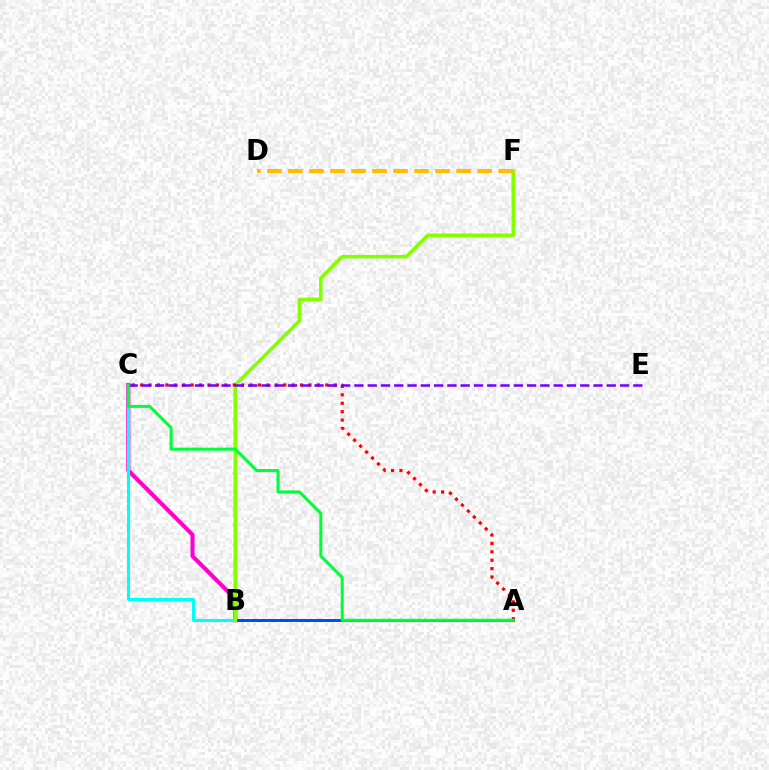{('A', 'B'): [{'color': '#004bff', 'line_style': 'solid', 'thickness': 2.15}], ('B', 'C'): [{'color': '#ff00cf', 'line_style': 'solid', 'thickness': 2.96}, {'color': '#00fff6', 'line_style': 'solid', 'thickness': 2.18}], ('B', 'F'): [{'color': '#84ff00', 'line_style': 'solid', 'thickness': 2.55}], ('A', 'C'): [{'color': '#ff0000', 'line_style': 'dotted', 'thickness': 2.29}, {'color': '#00ff39', 'line_style': 'solid', 'thickness': 2.18}], ('D', 'F'): [{'color': '#ffbd00', 'line_style': 'dashed', 'thickness': 2.86}], ('C', 'E'): [{'color': '#7200ff', 'line_style': 'dashed', 'thickness': 1.8}]}